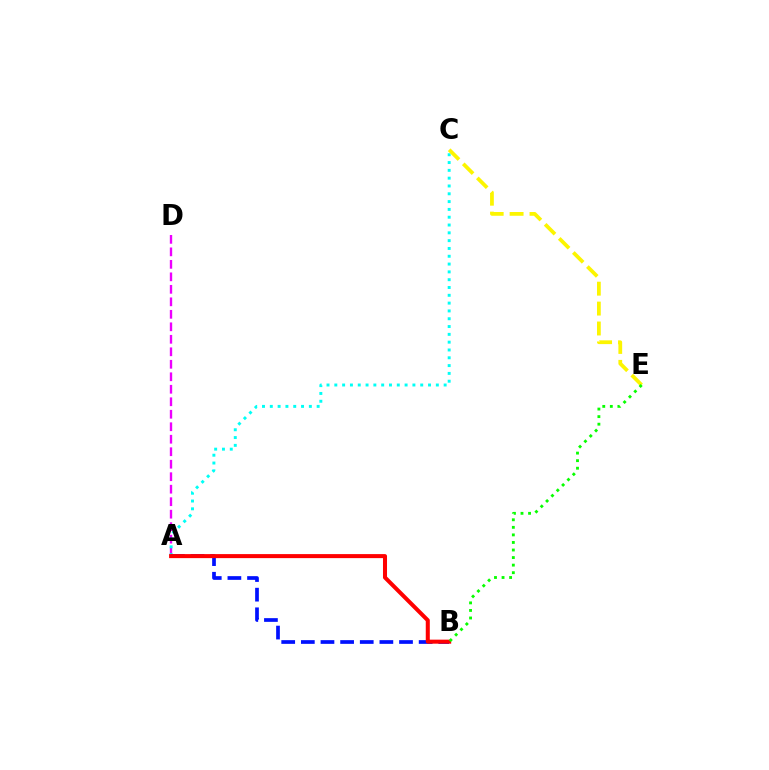{('A', 'D'): [{'color': '#ee00ff', 'line_style': 'dashed', 'thickness': 1.7}], ('A', 'C'): [{'color': '#00fff6', 'line_style': 'dotted', 'thickness': 2.12}], ('A', 'B'): [{'color': '#0010ff', 'line_style': 'dashed', 'thickness': 2.67}, {'color': '#ff0000', 'line_style': 'solid', 'thickness': 2.9}], ('C', 'E'): [{'color': '#fcf500', 'line_style': 'dashed', 'thickness': 2.71}], ('B', 'E'): [{'color': '#08ff00', 'line_style': 'dotted', 'thickness': 2.05}]}